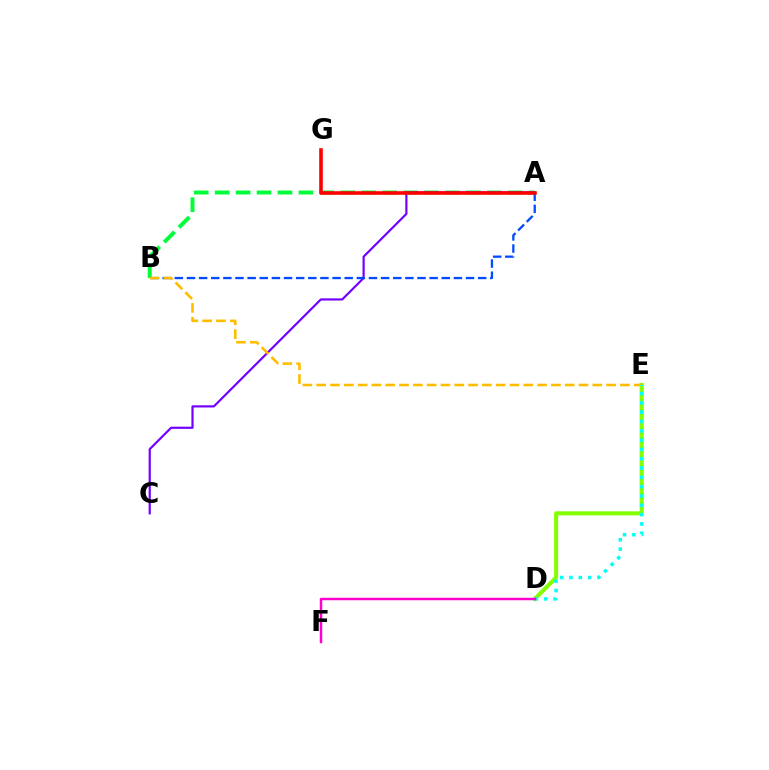{('D', 'E'): [{'color': '#84ff00', 'line_style': 'solid', 'thickness': 2.91}, {'color': '#00fff6', 'line_style': 'dotted', 'thickness': 2.53}], ('A', 'B'): [{'color': '#00ff39', 'line_style': 'dashed', 'thickness': 2.84}, {'color': '#004bff', 'line_style': 'dashed', 'thickness': 1.65}], ('A', 'C'): [{'color': '#7200ff', 'line_style': 'solid', 'thickness': 1.57}], ('B', 'E'): [{'color': '#ffbd00', 'line_style': 'dashed', 'thickness': 1.88}], ('A', 'G'): [{'color': '#ff0000', 'line_style': 'solid', 'thickness': 2.57}], ('D', 'F'): [{'color': '#ff00cf', 'line_style': 'solid', 'thickness': 1.77}]}